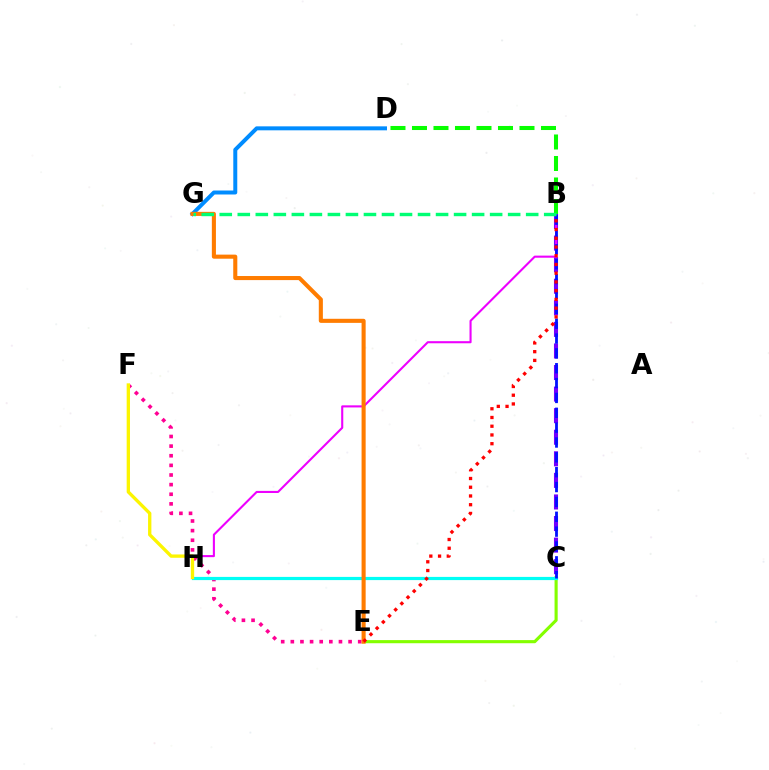{('E', 'F'): [{'color': '#ff0094', 'line_style': 'dotted', 'thickness': 2.62}], ('B', 'C'): [{'color': '#7200ff', 'line_style': 'dashed', 'thickness': 2.93}, {'color': '#0010ff', 'line_style': 'dashed', 'thickness': 2.02}], ('B', 'H'): [{'color': '#ee00ff', 'line_style': 'solid', 'thickness': 1.51}], ('C', 'E'): [{'color': '#84ff00', 'line_style': 'solid', 'thickness': 2.25}], ('D', 'G'): [{'color': '#008cff', 'line_style': 'solid', 'thickness': 2.86}], ('C', 'H'): [{'color': '#00fff6', 'line_style': 'solid', 'thickness': 2.3}], ('E', 'G'): [{'color': '#ff7c00', 'line_style': 'solid', 'thickness': 2.94}], ('F', 'H'): [{'color': '#fcf500', 'line_style': 'solid', 'thickness': 2.39}], ('B', 'D'): [{'color': '#08ff00', 'line_style': 'dashed', 'thickness': 2.92}], ('B', 'E'): [{'color': '#ff0000', 'line_style': 'dotted', 'thickness': 2.37}], ('B', 'G'): [{'color': '#00ff74', 'line_style': 'dashed', 'thickness': 2.45}]}